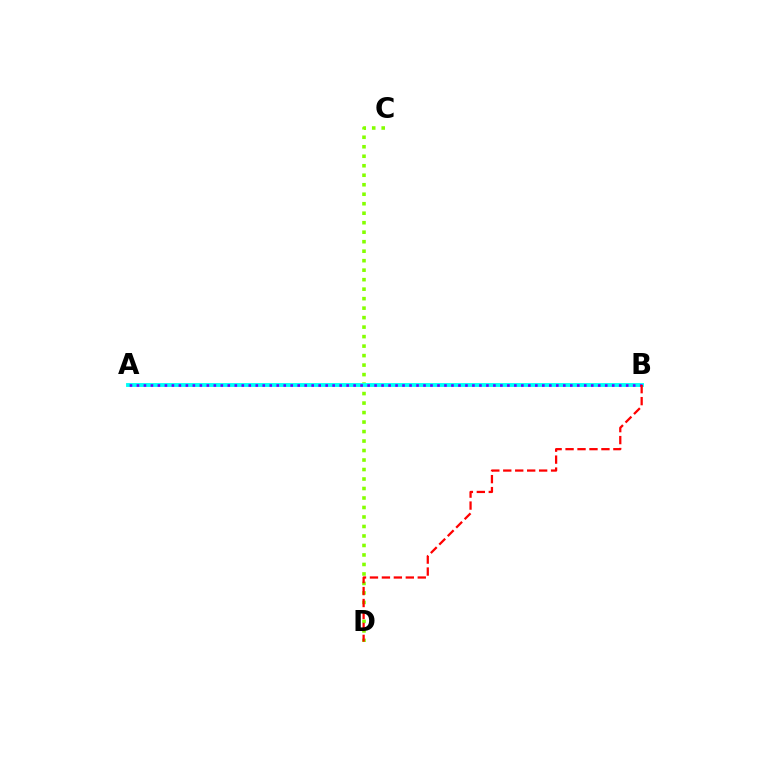{('C', 'D'): [{'color': '#84ff00', 'line_style': 'dotted', 'thickness': 2.58}], ('A', 'B'): [{'color': '#00fff6', 'line_style': 'solid', 'thickness': 2.78}, {'color': '#7200ff', 'line_style': 'dotted', 'thickness': 1.9}], ('B', 'D'): [{'color': '#ff0000', 'line_style': 'dashed', 'thickness': 1.62}]}